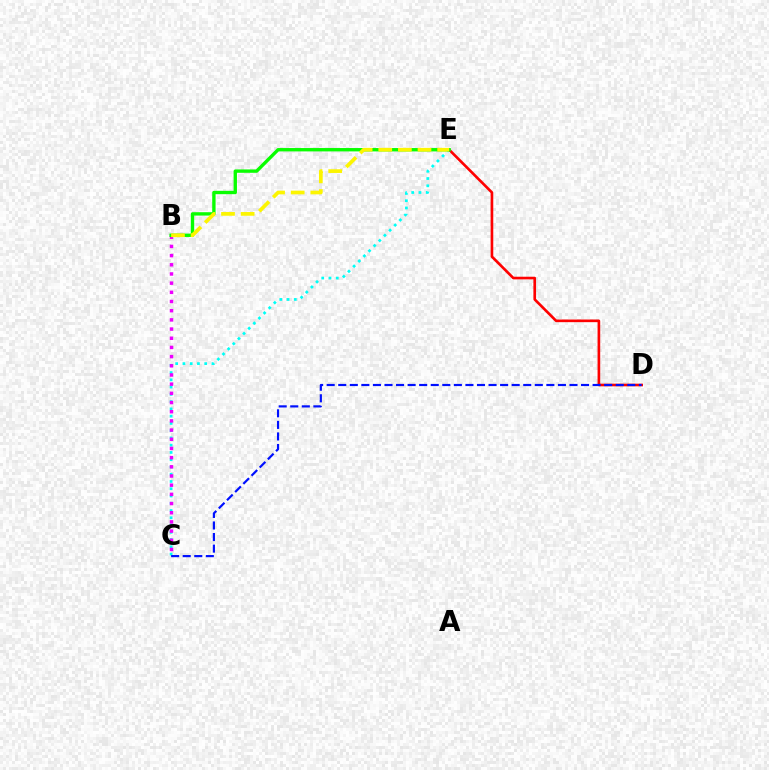{('C', 'E'): [{'color': '#00fff6', 'line_style': 'dotted', 'thickness': 1.97}], ('B', 'C'): [{'color': '#ee00ff', 'line_style': 'dotted', 'thickness': 2.5}], ('D', 'E'): [{'color': '#ff0000', 'line_style': 'solid', 'thickness': 1.91}], ('B', 'E'): [{'color': '#08ff00', 'line_style': 'solid', 'thickness': 2.42}, {'color': '#fcf500', 'line_style': 'dashed', 'thickness': 2.67}], ('C', 'D'): [{'color': '#0010ff', 'line_style': 'dashed', 'thickness': 1.57}]}